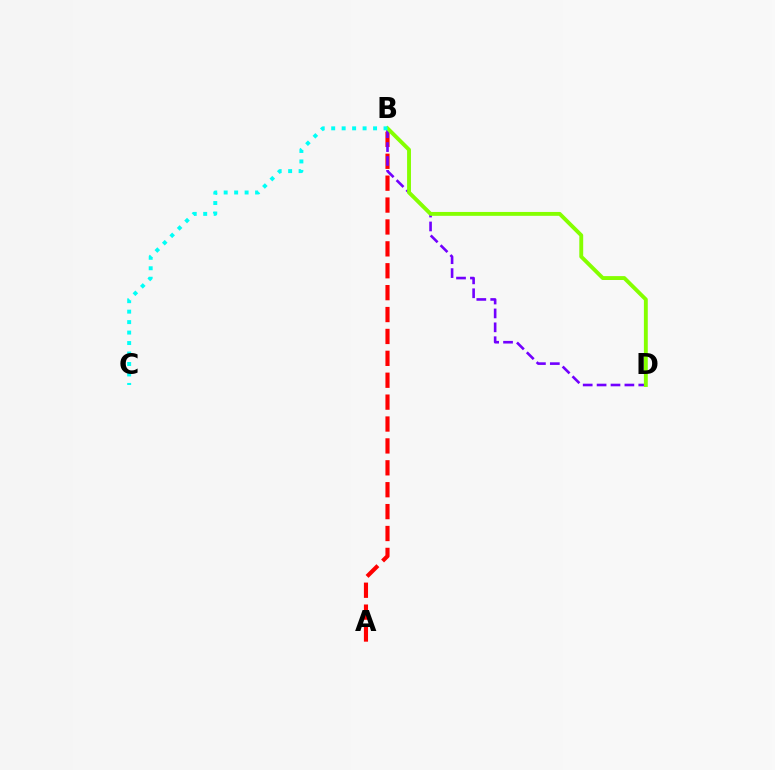{('A', 'B'): [{'color': '#ff0000', 'line_style': 'dashed', 'thickness': 2.97}], ('B', 'D'): [{'color': '#7200ff', 'line_style': 'dashed', 'thickness': 1.89}, {'color': '#84ff00', 'line_style': 'solid', 'thickness': 2.79}], ('B', 'C'): [{'color': '#00fff6', 'line_style': 'dotted', 'thickness': 2.84}]}